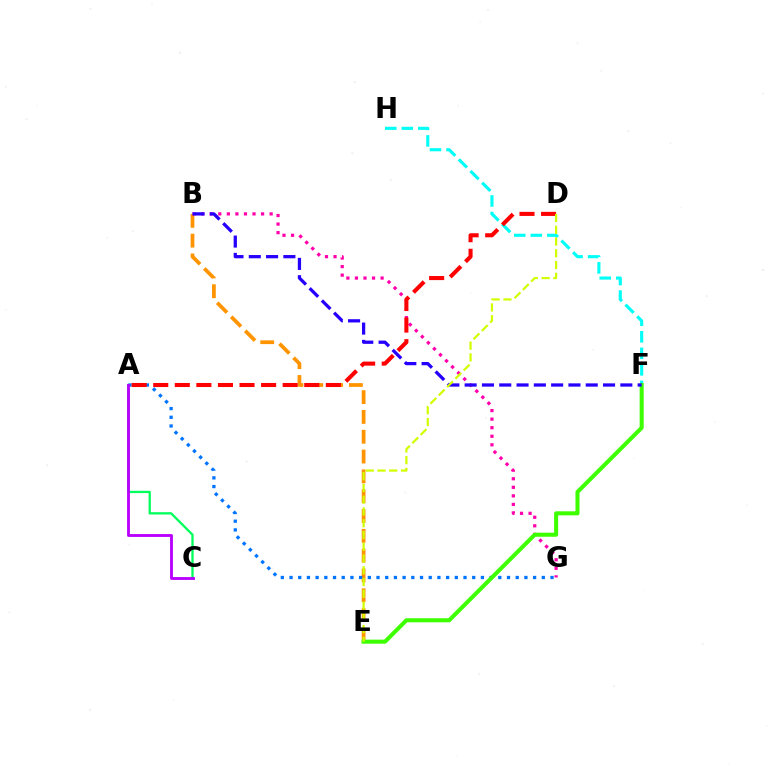{('B', 'E'): [{'color': '#ff9400', 'line_style': 'dashed', 'thickness': 2.69}], ('A', 'C'): [{'color': '#00ff5c', 'line_style': 'solid', 'thickness': 1.66}, {'color': '#b900ff', 'line_style': 'solid', 'thickness': 2.06}], ('A', 'G'): [{'color': '#0074ff', 'line_style': 'dotted', 'thickness': 2.36}], ('F', 'H'): [{'color': '#00fff6', 'line_style': 'dashed', 'thickness': 2.25}], ('B', 'G'): [{'color': '#ff00ac', 'line_style': 'dotted', 'thickness': 2.33}], ('E', 'F'): [{'color': '#3dff00', 'line_style': 'solid', 'thickness': 2.92}], ('A', 'D'): [{'color': '#ff0000', 'line_style': 'dashed', 'thickness': 2.93}], ('B', 'F'): [{'color': '#2500ff', 'line_style': 'dashed', 'thickness': 2.35}], ('D', 'E'): [{'color': '#d1ff00', 'line_style': 'dashed', 'thickness': 1.6}]}